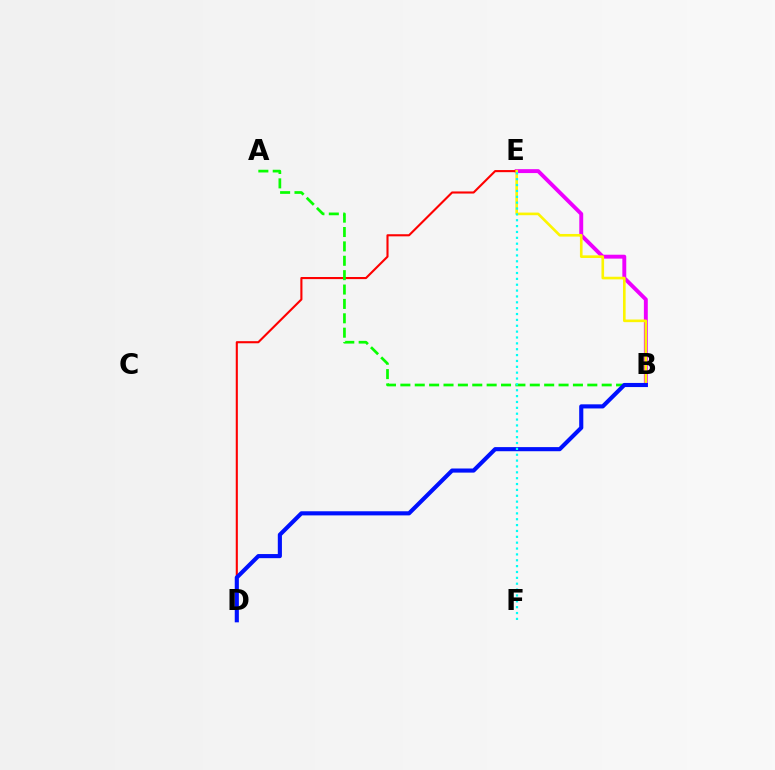{('B', 'E'): [{'color': '#ee00ff', 'line_style': 'solid', 'thickness': 2.81}, {'color': '#fcf500', 'line_style': 'solid', 'thickness': 1.89}], ('D', 'E'): [{'color': '#ff0000', 'line_style': 'solid', 'thickness': 1.52}], ('A', 'B'): [{'color': '#08ff00', 'line_style': 'dashed', 'thickness': 1.95}], ('B', 'D'): [{'color': '#0010ff', 'line_style': 'solid', 'thickness': 2.96}], ('E', 'F'): [{'color': '#00fff6', 'line_style': 'dotted', 'thickness': 1.59}]}